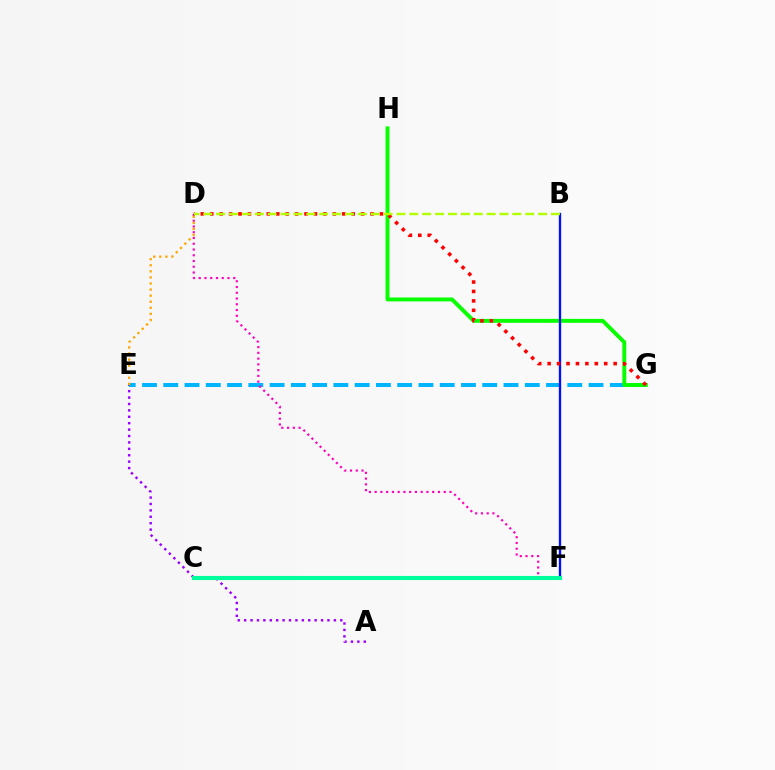{('A', 'E'): [{'color': '#9b00ff', 'line_style': 'dotted', 'thickness': 1.74}], ('E', 'G'): [{'color': '#00b5ff', 'line_style': 'dashed', 'thickness': 2.89}], ('D', 'F'): [{'color': '#ff00bd', 'line_style': 'dotted', 'thickness': 1.56}], ('G', 'H'): [{'color': '#08ff00', 'line_style': 'solid', 'thickness': 2.82}], ('B', 'F'): [{'color': '#0010ff', 'line_style': 'solid', 'thickness': 1.67}], ('D', 'G'): [{'color': '#ff0000', 'line_style': 'dotted', 'thickness': 2.56}], ('D', 'E'): [{'color': '#ffa500', 'line_style': 'dotted', 'thickness': 1.65}], ('B', 'D'): [{'color': '#b3ff00', 'line_style': 'dashed', 'thickness': 1.75}], ('C', 'F'): [{'color': '#00ff9d', 'line_style': 'solid', 'thickness': 2.95}]}